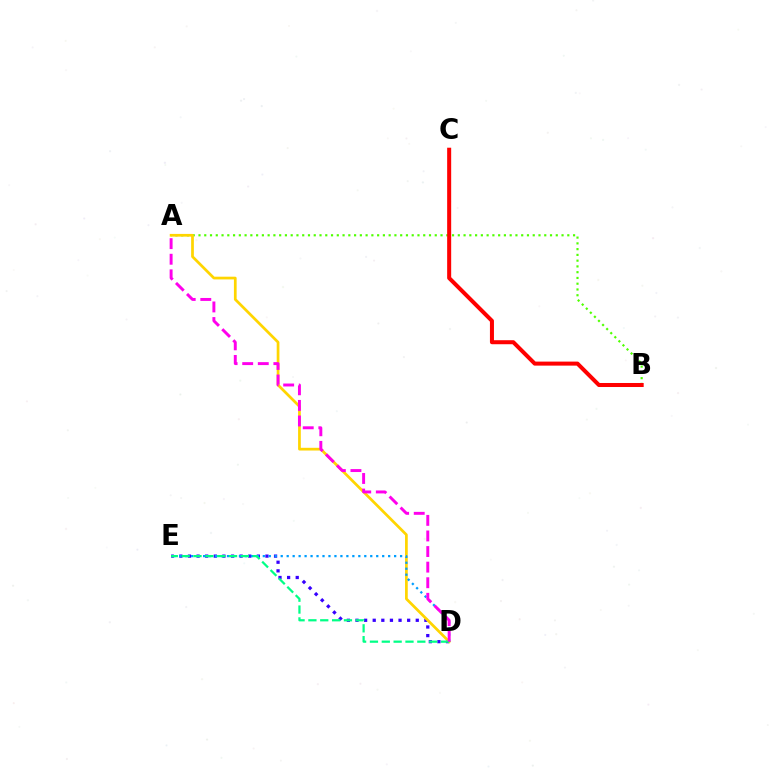{('D', 'E'): [{'color': '#3700ff', 'line_style': 'dotted', 'thickness': 2.34}, {'color': '#009eff', 'line_style': 'dotted', 'thickness': 1.62}, {'color': '#00ff86', 'line_style': 'dashed', 'thickness': 1.61}], ('A', 'B'): [{'color': '#4fff00', 'line_style': 'dotted', 'thickness': 1.57}], ('A', 'D'): [{'color': '#ffd500', 'line_style': 'solid', 'thickness': 1.96}, {'color': '#ff00ed', 'line_style': 'dashed', 'thickness': 2.12}], ('B', 'C'): [{'color': '#ff0000', 'line_style': 'solid', 'thickness': 2.89}]}